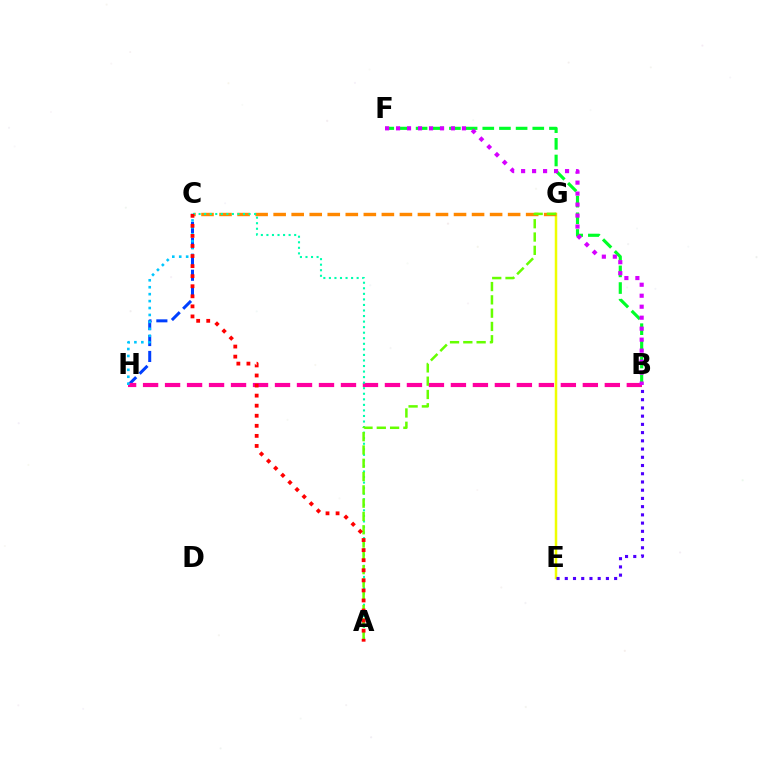{('B', 'F'): [{'color': '#00ff27', 'line_style': 'dashed', 'thickness': 2.26}, {'color': '#d600ff', 'line_style': 'dotted', 'thickness': 2.98}], ('E', 'G'): [{'color': '#eeff00', 'line_style': 'solid', 'thickness': 1.8}], ('C', 'H'): [{'color': '#003fff', 'line_style': 'dashed', 'thickness': 2.16}, {'color': '#00c7ff', 'line_style': 'dotted', 'thickness': 1.88}], ('B', 'H'): [{'color': '#ff00a0', 'line_style': 'dashed', 'thickness': 2.99}], ('B', 'E'): [{'color': '#4f00ff', 'line_style': 'dotted', 'thickness': 2.24}], ('C', 'G'): [{'color': '#ff8800', 'line_style': 'dashed', 'thickness': 2.45}], ('A', 'C'): [{'color': '#00ffaf', 'line_style': 'dotted', 'thickness': 1.51}, {'color': '#ff0000', 'line_style': 'dotted', 'thickness': 2.73}], ('A', 'G'): [{'color': '#66ff00', 'line_style': 'dashed', 'thickness': 1.81}]}